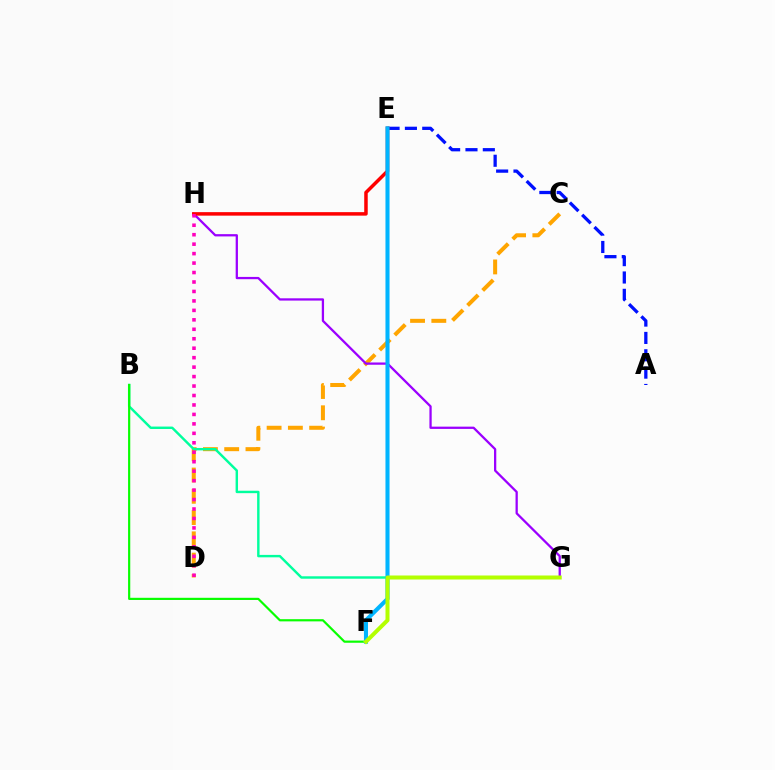{('A', 'E'): [{'color': '#0010ff', 'line_style': 'dashed', 'thickness': 2.36}], ('C', 'D'): [{'color': '#ffa500', 'line_style': 'dashed', 'thickness': 2.89}], ('B', 'G'): [{'color': '#00ff9d', 'line_style': 'solid', 'thickness': 1.75}], ('G', 'H'): [{'color': '#9b00ff', 'line_style': 'solid', 'thickness': 1.64}], ('B', 'F'): [{'color': '#08ff00', 'line_style': 'solid', 'thickness': 1.57}], ('E', 'H'): [{'color': '#ff0000', 'line_style': 'solid', 'thickness': 2.52}], ('E', 'F'): [{'color': '#00b5ff', 'line_style': 'solid', 'thickness': 2.93}], ('F', 'G'): [{'color': '#b3ff00', 'line_style': 'solid', 'thickness': 2.89}], ('D', 'H'): [{'color': '#ff00bd', 'line_style': 'dotted', 'thickness': 2.57}]}